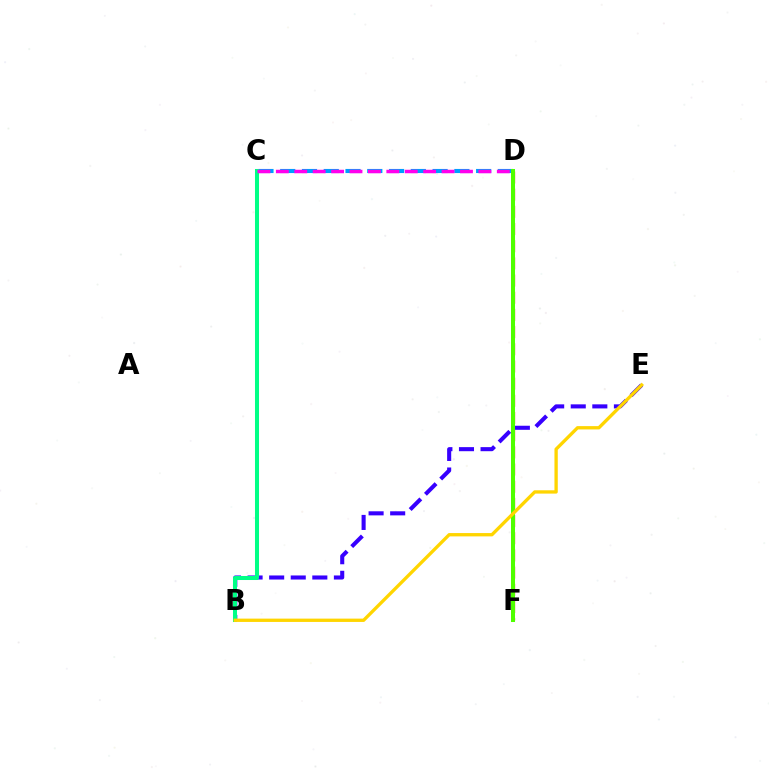{('D', 'F'): [{'color': '#ff0000', 'line_style': 'dashed', 'thickness': 2.33}, {'color': '#4fff00', 'line_style': 'solid', 'thickness': 2.9}], ('B', 'E'): [{'color': '#3700ff', 'line_style': 'dashed', 'thickness': 2.93}, {'color': '#ffd500', 'line_style': 'solid', 'thickness': 2.39}], ('C', 'D'): [{'color': '#009eff', 'line_style': 'dashed', 'thickness': 2.96}, {'color': '#ff00ed', 'line_style': 'dashed', 'thickness': 2.5}], ('B', 'C'): [{'color': '#00ff86', 'line_style': 'solid', 'thickness': 2.9}]}